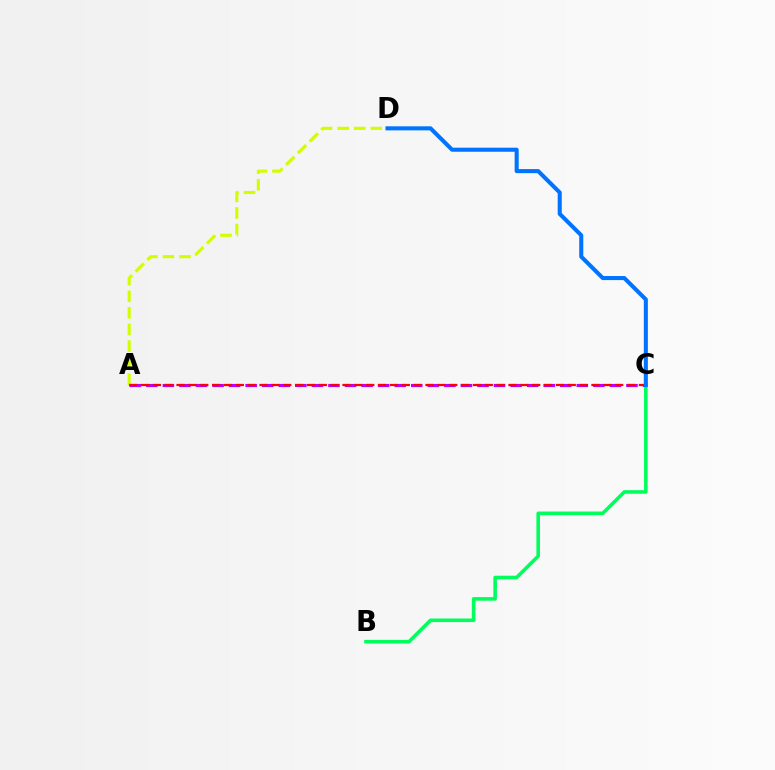{('B', 'C'): [{'color': '#00ff5c', 'line_style': 'solid', 'thickness': 2.58}], ('A', 'D'): [{'color': '#d1ff00', 'line_style': 'dashed', 'thickness': 2.25}], ('A', 'C'): [{'color': '#b900ff', 'line_style': 'dashed', 'thickness': 2.25}, {'color': '#ff0000', 'line_style': 'dashed', 'thickness': 1.61}], ('C', 'D'): [{'color': '#0074ff', 'line_style': 'solid', 'thickness': 2.92}]}